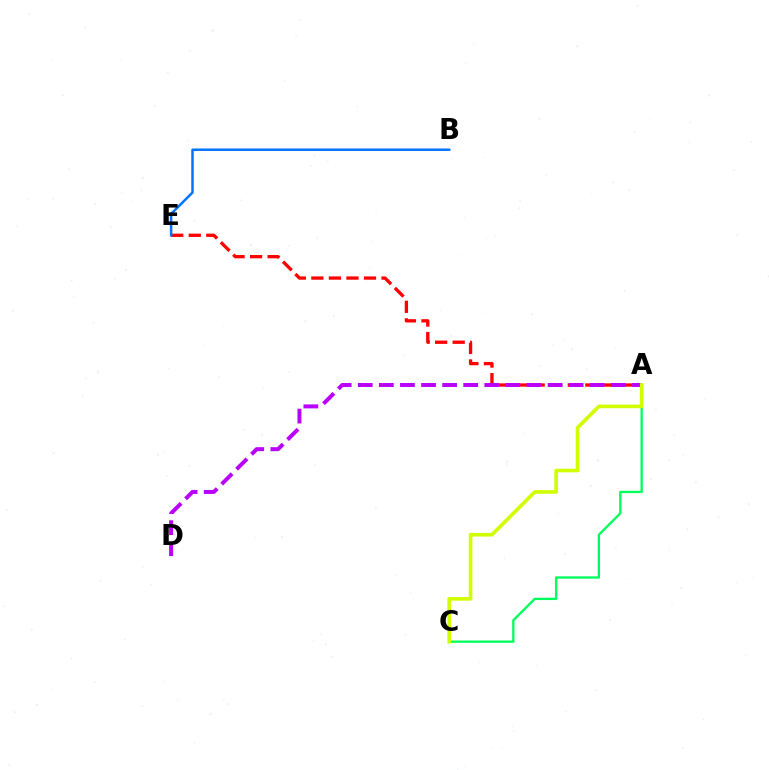{('A', 'E'): [{'color': '#ff0000', 'line_style': 'dashed', 'thickness': 2.38}], ('A', 'C'): [{'color': '#00ff5c', 'line_style': 'solid', 'thickness': 1.67}, {'color': '#d1ff00', 'line_style': 'solid', 'thickness': 2.61}], ('A', 'D'): [{'color': '#b900ff', 'line_style': 'dashed', 'thickness': 2.86}], ('B', 'E'): [{'color': '#0074ff', 'line_style': 'solid', 'thickness': 1.79}]}